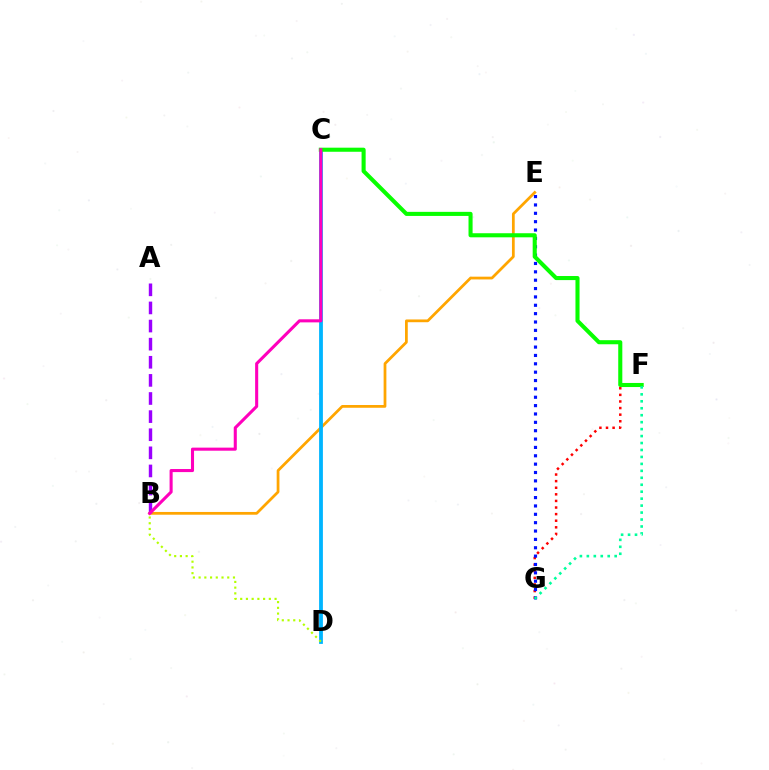{('B', 'E'): [{'color': '#ffa500', 'line_style': 'solid', 'thickness': 1.98}], ('F', 'G'): [{'color': '#ff0000', 'line_style': 'dotted', 'thickness': 1.79}, {'color': '#00ff9d', 'line_style': 'dotted', 'thickness': 1.89}], ('C', 'D'): [{'color': '#00b5ff', 'line_style': 'solid', 'thickness': 2.74}], ('B', 'D'): [{'color': '#b3ff00', 'line_style': 'dotted', 'thickness': 1.56}], ('A', 'B'): [{'color': '#9b00ff', 'line_style': 'dashed', 'thickness': 2.46}], ('E', 'G'): [{'color': '#0010ff', 'line_style': 'dotted', 'thickness': 2.27}], ('C', 'F'): [{'color': '#08ff00', 'line_style': 'solid', 'thickness': 2.94}], ('B', 'C'): [{'color': '#ff00bd', 'line_style': 'solid', 'thickness': 2.21}]}